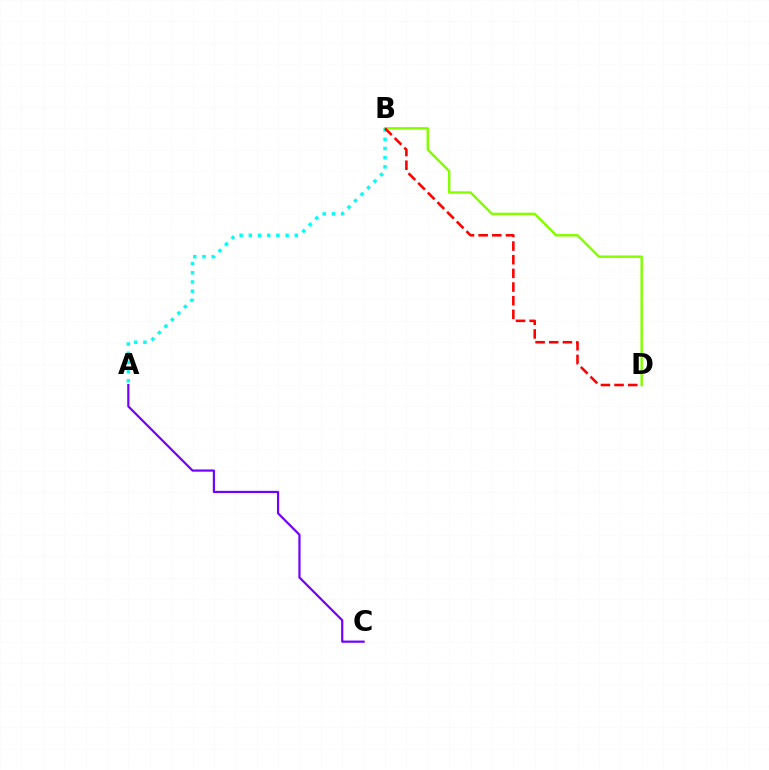{('B', 'D'): [{'color': '#84ff00', 'line_style': 'solid', 'thickness': 1.77}, {'color': '#ff0000', 'line_style': 'dashed', 'thickness': 1.86}], ('A', 'B'): [{'color': '#00fff6', 'line_style': 'dotted', 'thickness': 2.5}], ('A', 'C'): [{'color': '#7200ff', 'line_style': 'solid', 'thickness': 1.58}]}